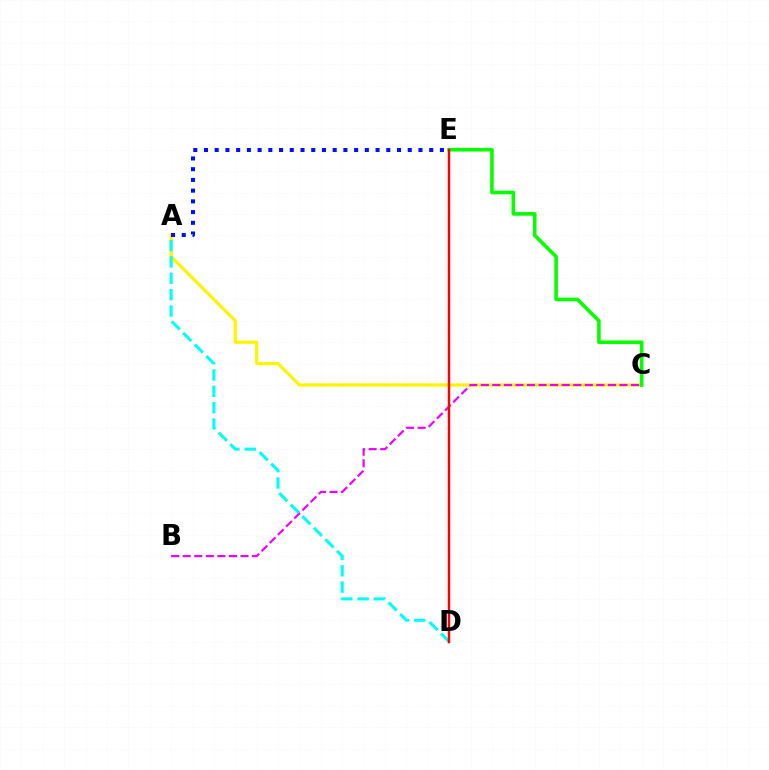{('A', 'C'): [{'color': '#fcf500', 'line_style': 'solid', 'thickness': 2.3}], ('B', 'C'): [{'color': '#ee00ff', 'line_style': 'dashed', 'thickness': 1.57}], ('A', 'D'): [{'color': '#00fff6', 'line_style': 'dashed', 'thickness': 2.22}], ('C', 'E'): [{'color': '#08ff00', 'line_style': 'solid', 'thickness': 2.61}], ('A', 'E'): [{'color': '#0010ff', 'line_style': 'dotted', 'thickness': 2.91}], ('D', 'E'): [{'color': '#ff0000', 'line_style': 'solid', 'thickness': 1.78}]}